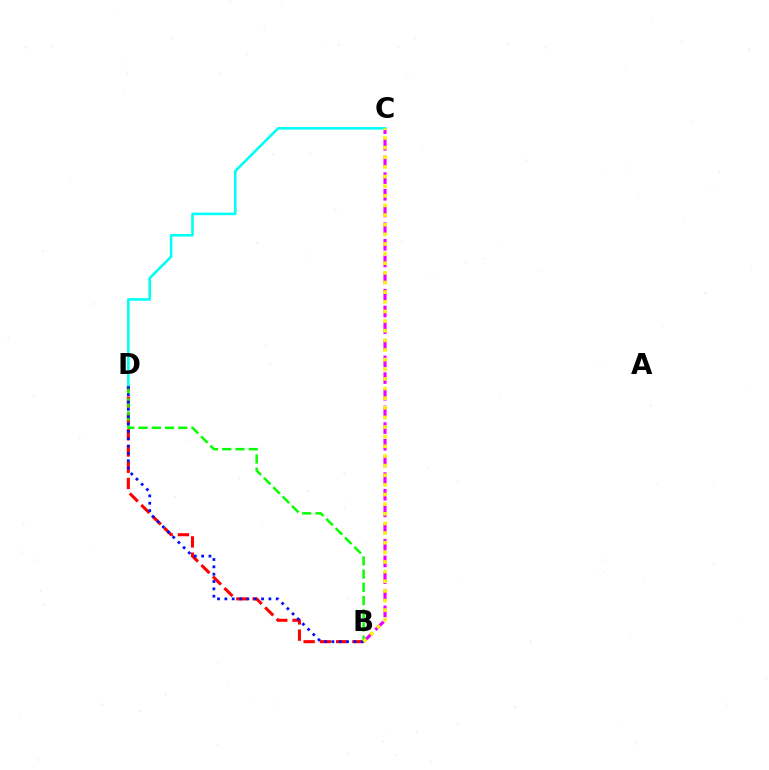{('B', 'D'): [{'color': '#ff0000', 'line_style': 'dashed', 'thickness': 2.21}, {'color': '#08ff00', 'line_style': 'dashed', 'thickness': 1.8}, {'color': '#0010ff', 'line_style': 'dotted', 'thickness': 1.99}], ('B', 'C'): [{'color': '#ee00ff', 'line_style': 'dashed', 'thickness': 2.26}, {'color': '#fcf500', 'line_style': 'dotted', 'thickness': 2.62}], ('C', 'D'): [{'color': '#00fff6', 'line_style': 'solid', 'thickness': 1.86}]}